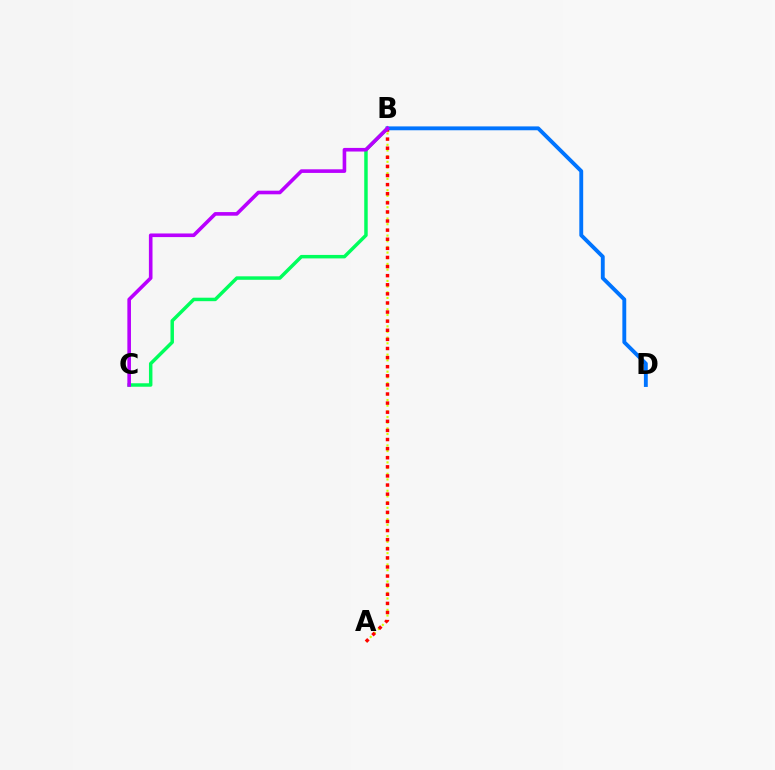{('A', 'B'): [{'color': '#d1ff00', 'line_style': 'dotted', 'thickness': 1.54}, {'color': '#ff0000', 'line_style': 'dotted', 'thickness': 2.47}], ('B', 'C'): [{'color': '#00ff5c', 'line_style': 'solid', 'thickness': 2.5}, {'color': '#b900ff', 'line_style': 'solid', 'thickness': 2.6}], ('B', 'D'): [{'color': '#0074ff', 'line_style': 'solid', 'thickness': 2.79}]}